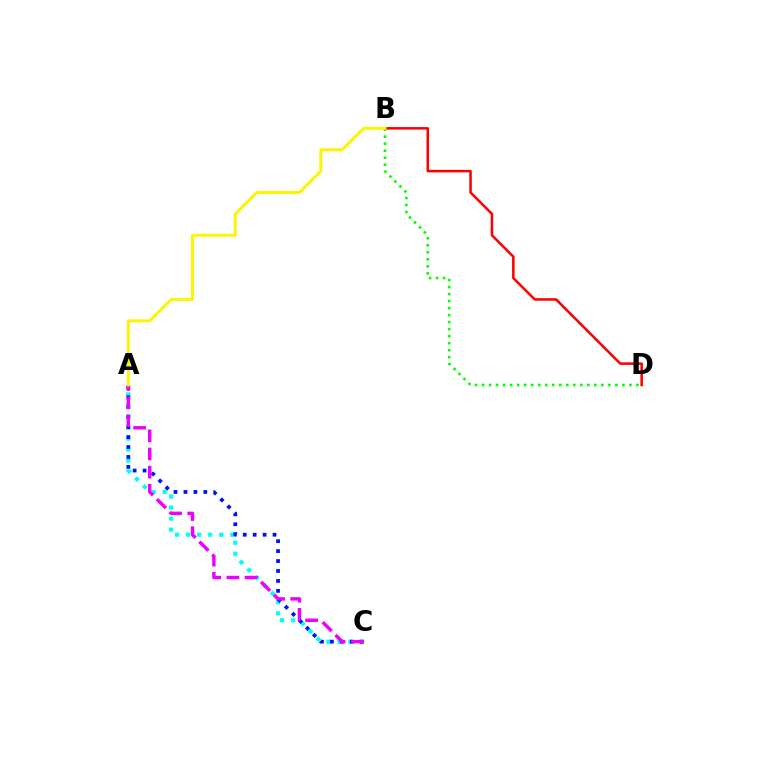{('A', 'C'): [{'color': '#00fff6', 'line_style': 'dotted', 'thickness': 3.0}, {'color': '#0010ff', 'line_style': 'dotted', 'thickness': 2.7}, {'color': '#ee00ff', 'line_style': 'dashed', 'thickness': 2.47}], ('B', 'D'): [{'color': '#08ff00', 'line_style': 'dotted', 'thickness': 1.91}, {'color': '#ff0000', 'line_style': 'solid', 'thickness': 1.82}], ('A', 'B'): [{'color': '#fcf500', 'line_style': 'solid', 'thickness': 2.15}]}